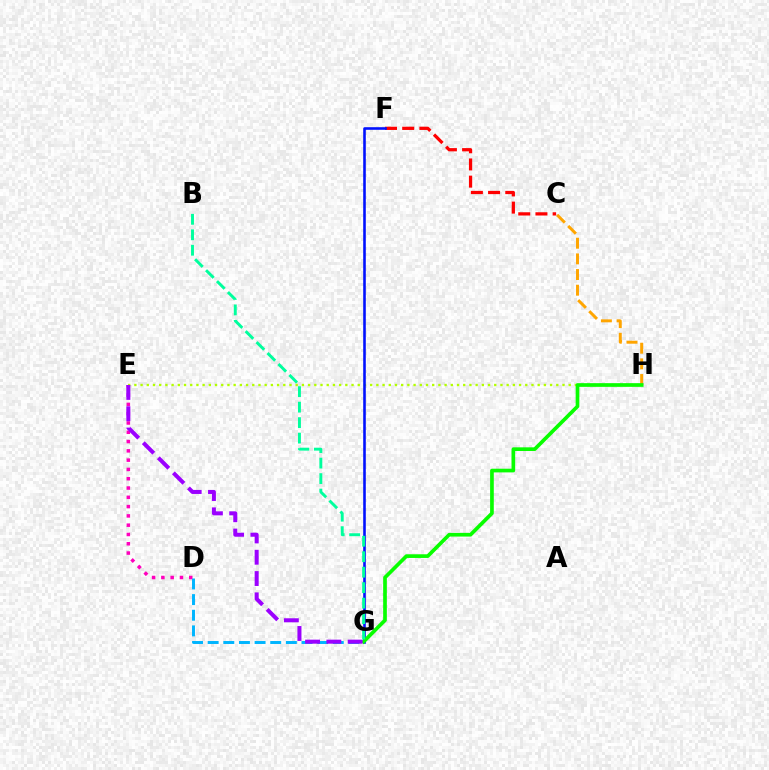{('D', 'E'): [{'color': '#ff00bd', 'line_style': 'dotted', 'thickness': 2.52}], ('C', 'H'): [{'color': '#ffa500', 'line_style': 'dashed', 'thickness': 2.13}], ('E', 'H'): [{'color': '#b3ff00', 'line_style': 'dotted', 'thickness': 1.69}], ('C', 'F'): [{'color': '#ff0000', 'line_style': 'dashed', 'thickness': 2.34}], ('F', 'G'): [{'color': '#0010ff', 'line_style': 'solid', 'thickness': 1.87}], ('D', 'G'): [{'color': '#00b5ff', 'line_style': 'dashed', 'thickness': 2.12}], ('G', 'H'): [{'color': '#08ff00', 'line_style': 'solid', 'thickness': 2.65}], ('E', 'G'): [{'color': '#9b00ff', 'line_style': 'dashed', 'thickness': 2.89}], ('B', 'G'): [{'color': '#00ff9d', 'line_style': 'dashed', 'thickness': 2.1}]}